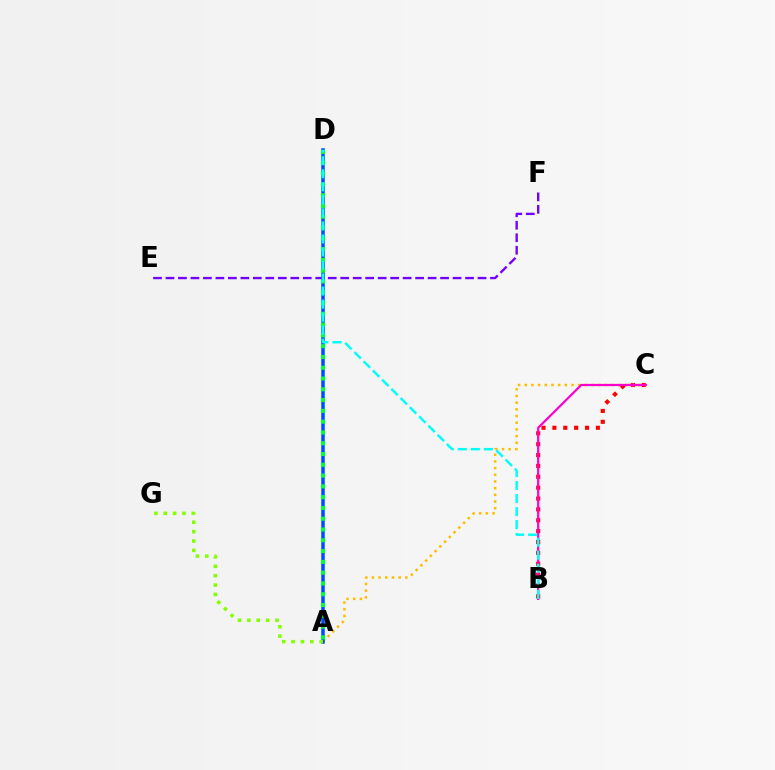{('B', 'C'): [{'color': '#ff0000', 'line_style': 'dotted', 'thickness': 2.95}, {'color': '#ff00cf', 'line_style': 'solid', 'thickness': 1.6}], ('A', 'C'): [{'color': '#ffbd00', 'line_style': 'dotted', 'thickness': 1.82}], ('A', 'D'): [{'color': '#004bff', 'line_style': 'solid', 'thickness': 2.52}, {'color': '#00ff39', 'line_style': 'dotted', 'thickness': 2.93}], ('E', 'F'): [{'color': '#7200ff', 'line_style': 'dashed', 'thickness': 1.7}], ('A', 'G'): [{'color': '#84ff00', 'line_style': 'dotted', 'thickness': 2.55}], ('B', 'D'): [{'color': '#00fff6', 'line_style': 'dashed', 'thickness': 1.77}]}